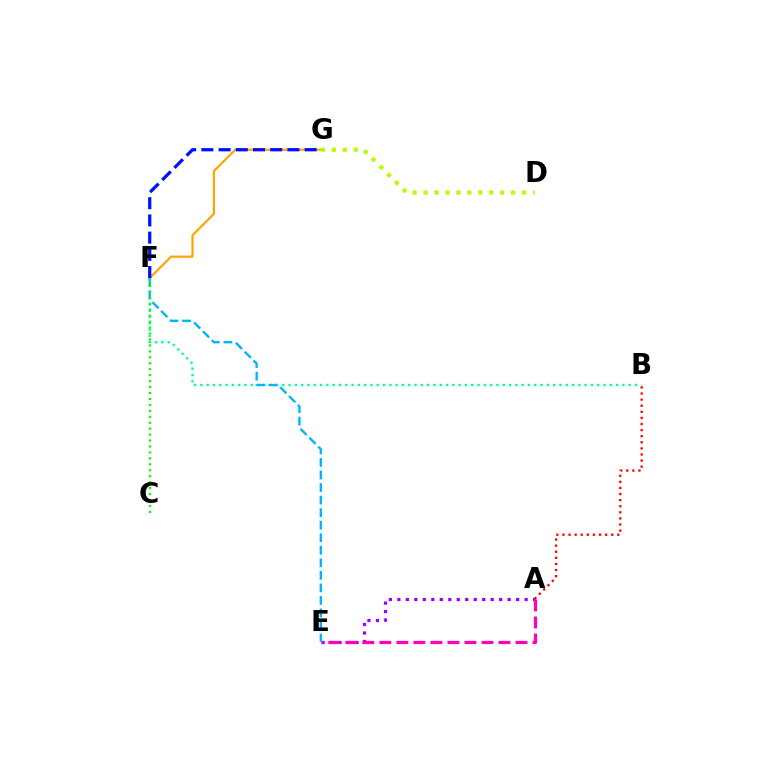{('A', 'E'): [{'color': '#9b00ff', 'line_style': 'dotted', 'thickness': 2.31}, {'color': '#ff00bd', 'line_style': 'dashed', 'thickness': 2.31}], ('F', 'G'): [{'color': '#ffa500', 'line_style': 'solid', 'thickness': 1.59}, {'color': '#0010ff', 'line_style': 'dashed', 'thickness': 2.34}], ('B', 'F'): [{'color': '#00ff9d', 'line_style': 'dotted', 'thickness': 1.71}], ('A', 'B'): [{'color': '#ff0000', 'line_style': 'dotted', 'thickness': 1.66}], ('D', 'G'): [{'color': '#b3ff00', 'line_style': 'dotted', 'thickness': 2.97}], ('E', 'F'): [{'color': '#00b5ff', 'line_style': 'dashed', 'thickness': 1.7}], ('C', 'F'): [{'color': '#08ff00', 'line_style': 'dotted', 'thickness': 1.62}]}